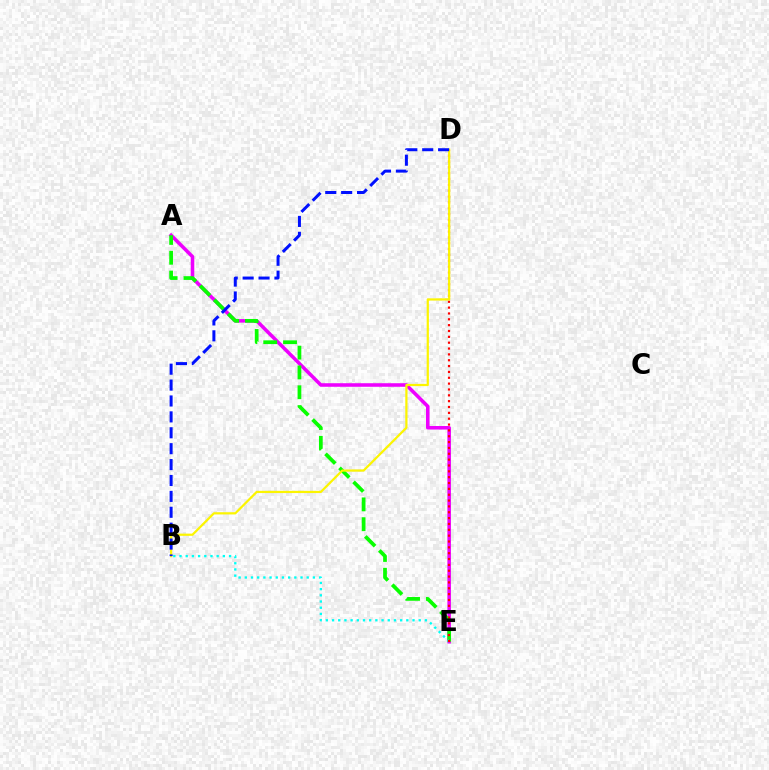{('A', 'E'): [{'color': '#ee00ff', 'line_style': 'solid', 'thickness': 2.56}, {'color': '#08ff00', 'line_style': 'dashed', 'thickness': 2.69}], ('B', 'E'): [{'color': '#00fff6', 'line_style': 'dotted', 'thickness': 1.68}], ('D', 'E'): [{'color': '#ff0000', 'line_style': 'dotted', 'thickness': 1.59}], ('B', 'D'): [{'color': '#fcf500', 'line_style': 'solid', 'thickness': 1.6}, {'color': '#0010ff', 'line_style': 'dashed', 'thickness': 2.16}]}